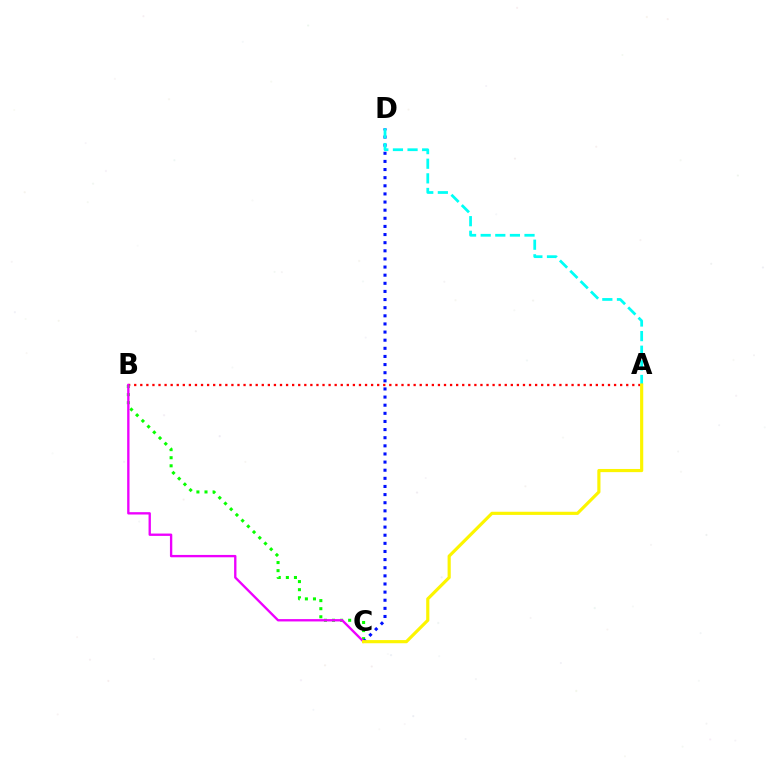{('A', 'B'): [{'color': '#ff0000', 'line_style': 'dotted', 'thickness': 1.65}], ('B', 'C'): [{'color': '#08ff00', 'line_style': 'dotted', 'thickness': 2.2}, {'color': '#ee00ff', 'line_style': 'solid', 'thickness': 1.69}], ('C', 'D'): [{'color': '#0010ff', 'line_style': 'dotted', 'thickness': 2.21}], ('A', 'D'): [{'color': '#00fff6', 'line_style': 'dashed', 'thickness': 1.99}], ('A', 'C'): [{'color': '#fcf500', 'line_style': 'solid', 'thickness': 2.27}]}